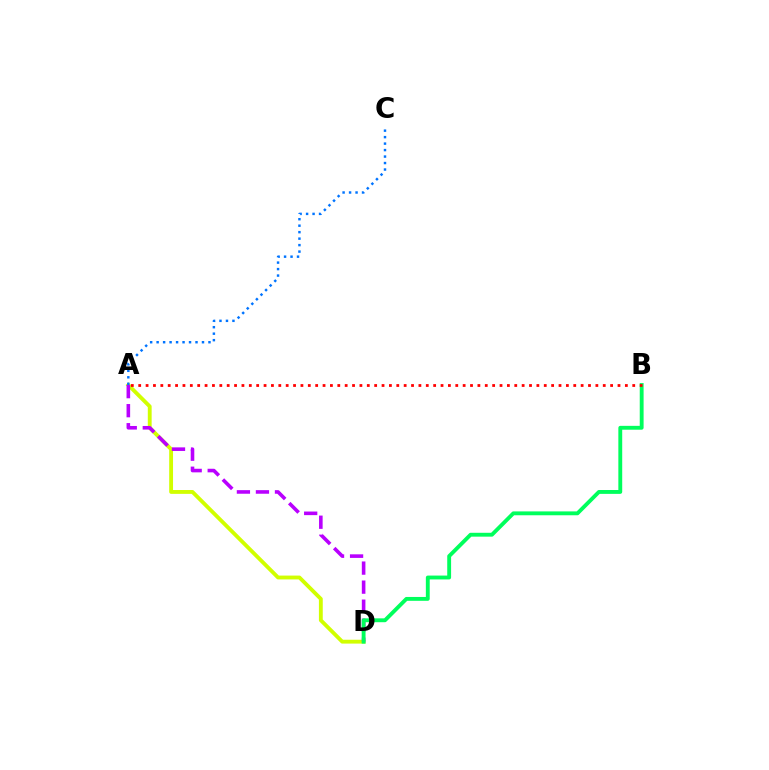{('A', 'D'): [{'color': '#d1ff00', 'line_style': 'solid', 'thickness': 2.77}, {'color': '#b900ff', 'line_style': 'dashed', 'thickness': 2.59}], ('B', 'D'): [{'color': '#00ff5c', 'line_style': 'solid', 'thickness': 2.78}], ('A', 'B'): [{'color': '#ff0000', 'line_style': 'dotted', 'thickness': 2.0}], ('A', 'C'): [{'color': '#0074ff', 'line_style': 'dotted', 'thickness': 1.76}]}